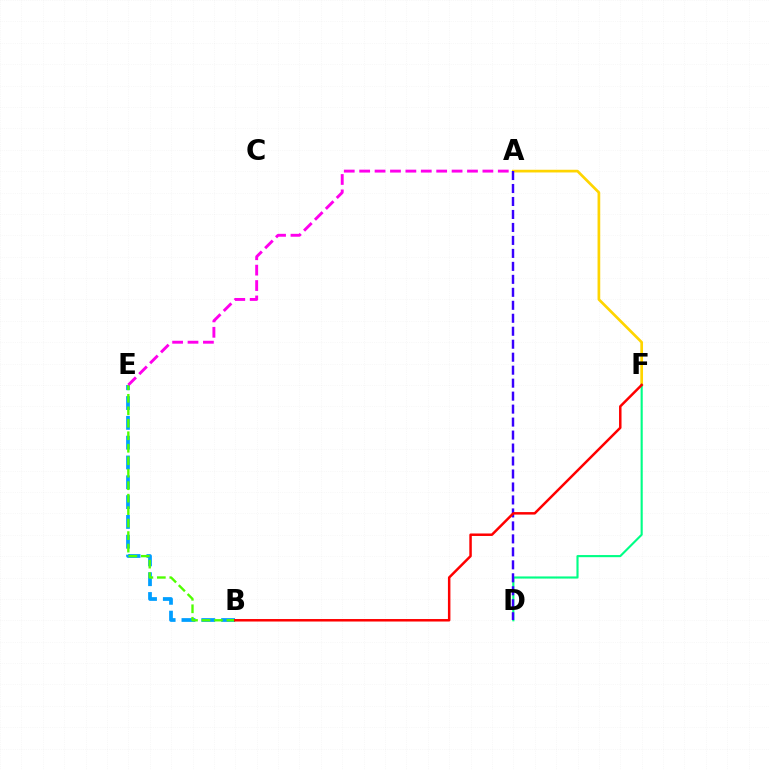{('B', 'E'): [{'color': '#009eff', 'line_style': 'dashed', 'thickness': 2.69}, {'color': '#4fff00', 'line_style': 'dashed', 'thickness': 1.7}], ('A', 'F'): [{'color': '#ffd500', 'line_style': 'solid', 'thickness': 1.94}], ('D', 'F'): [{'color': '#00ff86', 'line_style': 'solid', 'thickness': 1.53}], ('A', 'D'): [{'color': '#3700ff', 'line_style': 'dashed', 'thickness': 1.76}], ('B', 'F'): [{'color': '#ff0000', 'line_style': 'solid', 'thickness': 1.79}], ('A', 'E'): [{'color': '#ff00ed', 'line_style': 'dashed', 'thickness': 2.09}]}